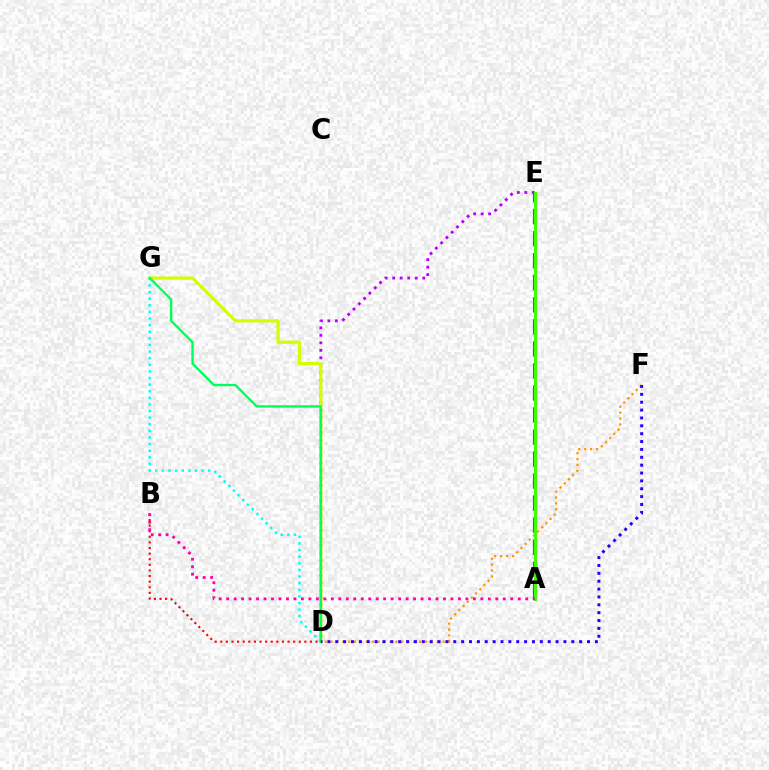{('D', 'F'): [{'color': '#ff9400', 'line_style': 'dotted', 'thickness': 1.6}, {'color': '#2500ff', 'line_style': 'dotted', 'thickness': 2.14}], ('A', 'E'): [{'color': '#0074ff', 'line_style': 'dashed', 'thickness': 2.99}, {'color': '#3dff00', 'line_style': 'solid', 'thickness': 2.17}], ('D', 'E'): [{'color': '#b900ff', 'line_style': 'dotted', 'thickness': 2.04}], ('B', 'D'): [{'color': '#ff0000', 'line_style': 'dotted', 'thickness': 1.52}], ('D', 'G'): [{'color': '#d1ff00', 'line_style': 'solid', 'thickness': 2.31}, {'color': '#00fff6', 'line_style': 'dotted', 'thickness': 1.8}, {'color': '#00ff5c', 'line_style': 'solid', 'thickness': 1.69}], ('A', 'B'): [{'color': '#ff00ac', 'line_style': 'dotted', 'thickness': 2.03}]}